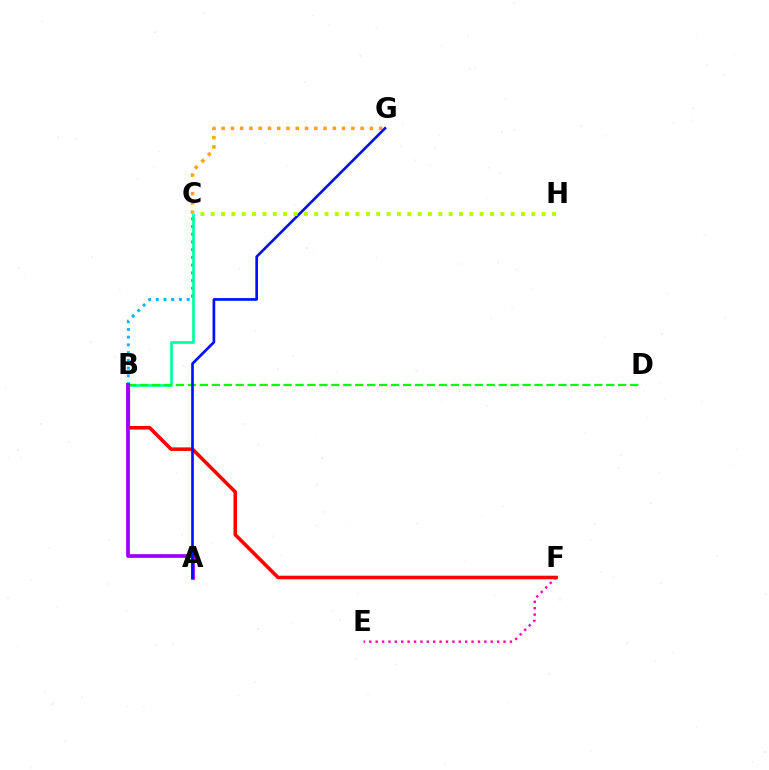{('E', 'F'): [{'color': '#ff00bd', 'line_style': 'dotted', 'thickness': 1.74}], ('B', 'C'): [{'color': '#00b5ff', 'line_style': 'dotted', 'thickness': 2.1}, {'color': '#00ff9d', 'line_style': 'solid', 'thickness': 1.92}], ('C', 'G'): [{'color': '#ffa500', 'line_style': 'dotted', 'thickness': 2.52}], ('B', 'D'): [{'color': '#08ff00', 'line_style': 'dashed', 'thickness': 1.62}], ('B', 'F'): [{'color': '#ff0000', 'line_style': 'solid', 'thickness': 2.57}], ('A', 'B'): [{'color': '#9b00ff', 'line_style': 'solid', 'thickness': 2.68}], ('A', 'G'): [{'color': '#0010ff', 'line_style': 'solid', 'thickness': 1.93}], ('C', 'H'): [{'color': '#b3ff00', 'line_style': 'dotted', 'thickness': 2.81}]}